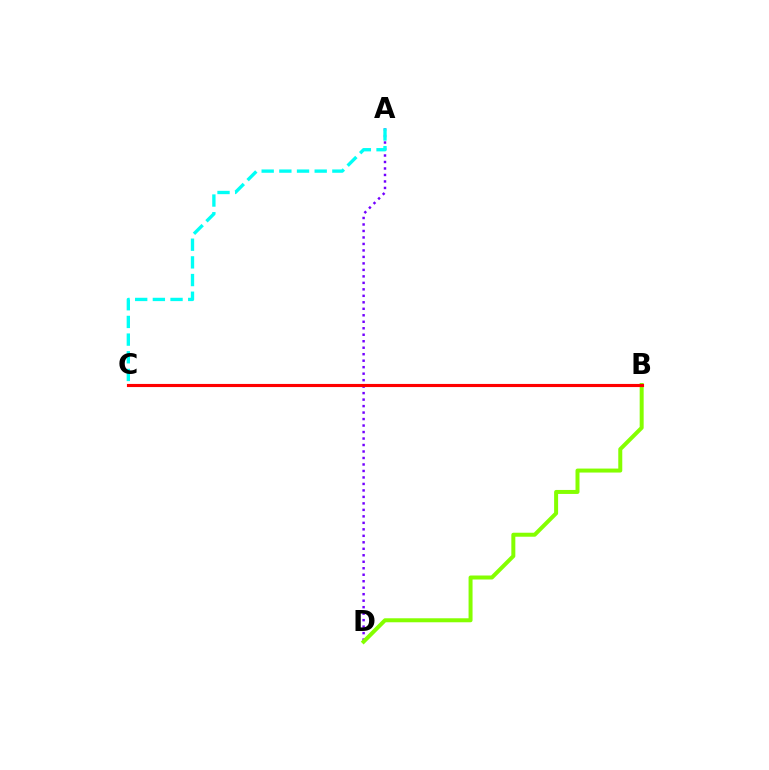{('A', 'D'): [{'color': '#7200ff', 'line_style': 'dotted', 'thickness': 1.76}], ('B', 'D'): [{'color': '#84ff00', 'line_style': 'solid', 'thickness': 2.87}], ('B', 'C'): [{'color': '#ff0000', 'line_style': 'solid', 'thickness': 2.25}], ('A', 'C'): [{'color': '#00fff6', 'line_style': 'dashed', 'thickness': 2.4}]}